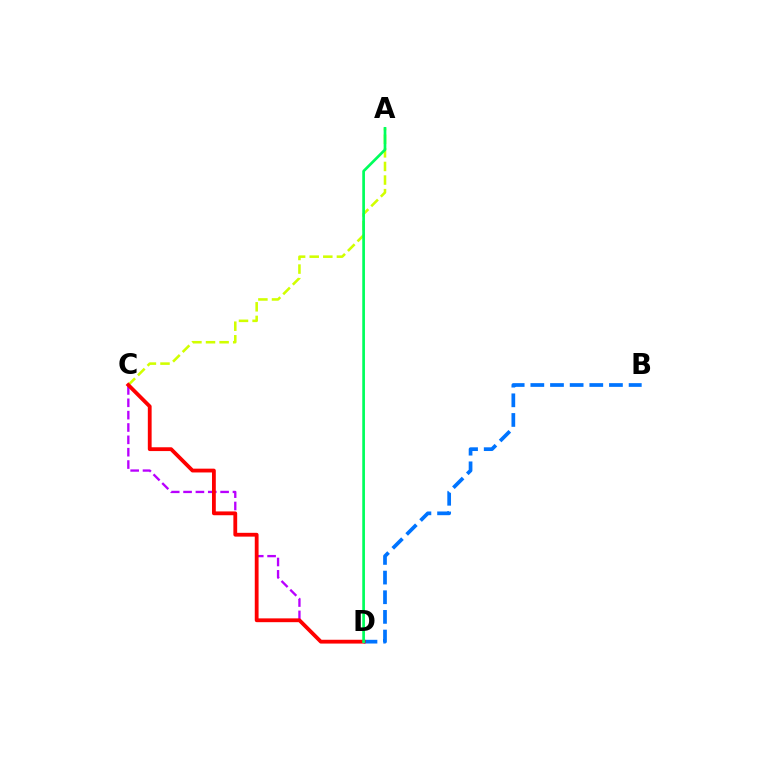{('C', 'D'): [{'color': '#b900ff', 'line_style': 'dashed', 'thickness': 1.68}, {'color': '#ff0000', 'line_style': 'solid', 'thickness': 2.74}], ('A', 'C'): [{'color': '#d1ff00', 'line_style': 'dashed', 'thickness': 1.85}], ('B', 'D'): [{'color': '#0074ff', 'line_style': 'dashed', 'thickness': 2.67}], ('A', 'D'): [{'color': '#00ff5c', 'line_style': 'solid', 'thickness': 1.94}]}